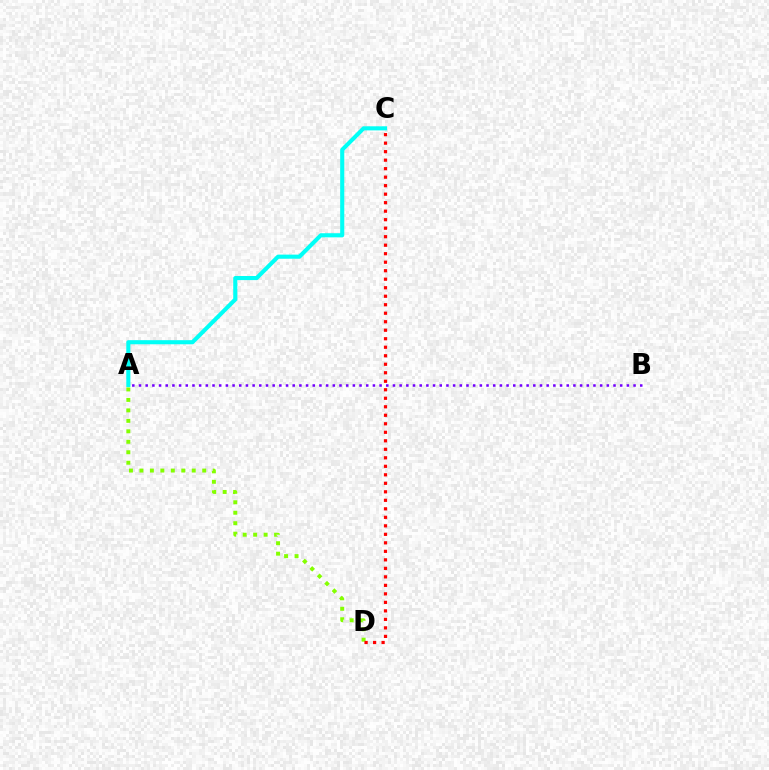{('A', 'D'): [{'color': '#84ff00', 'line_style': 'dotted', 'thickness': 2.84}], ('C', 'D'): [{'color': '#ff0000', 'line_style': 'dotted', 'thickness': 2.31}], ('A', 'B'): [{'color': '#7200ff', 'line_style': 'dotted', 'thickness': 1.82}], ('A', 'C'): [{'color': '#00fff6', 'line_style': 'solid', 'thickness': 2.95}]}